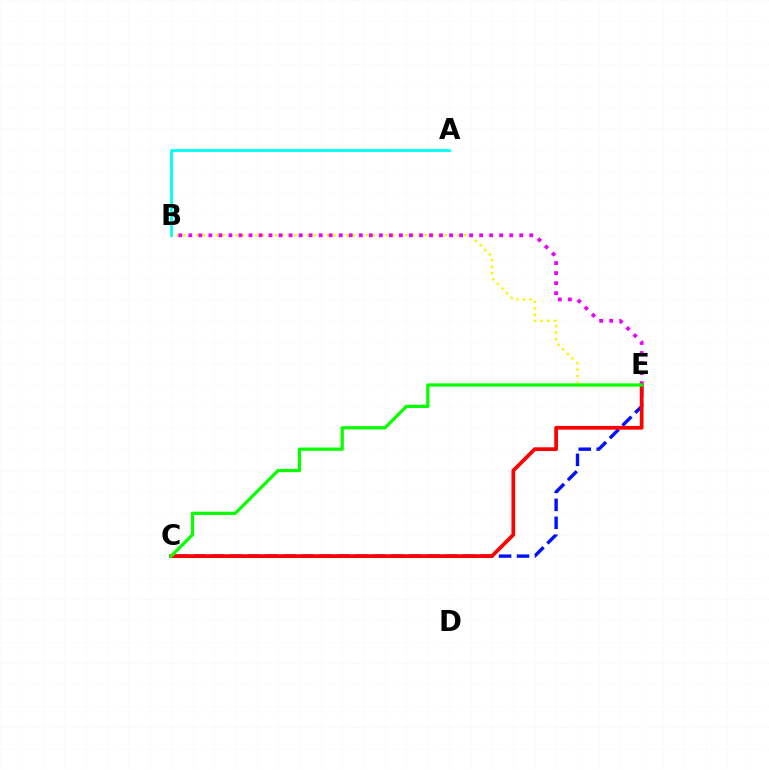{('B', 'E'): [{'color': '#fcf500', 'line_style': 'dotted', 'thickness': 1.77}, {'color': '#ee00ff', 'line_style': 'dotted', 'thickness': 2.72}], ('C', 'E'): [{'color': '#0010ff', 'line_style': 'dashed', 'thickness': 2.44}, {'color': '#ff0000', 'line_style': 'solid', 'thickness': 2.69}, {'color': '#08ff00', 'line_style': 'solid', 'thickness': 2.33}], ('A', 'B'): [{'color': '#00fff6', 'line_style': 'solid', 'thickness': 2.02}]}